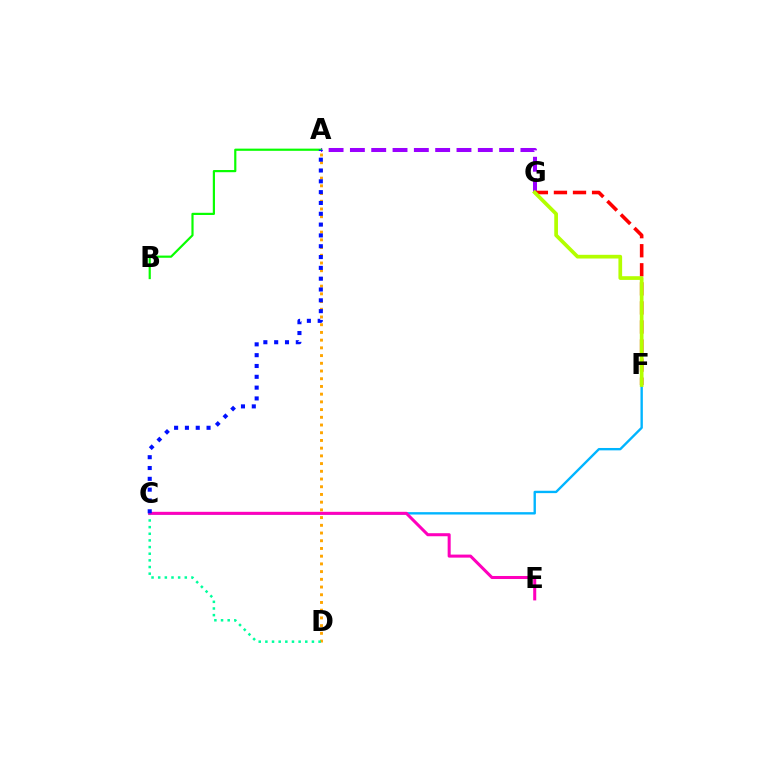{('A', 'D'): [{'color': '#ffa500', 'line_style': 'dotted', 'thickness': 2.1}], ('A', 'G'): [{'color': '#9b00ff', 'line_style': 'dashed', 'thickness': 2.9}], ('F', 'G'): [{'color': '#ff0000', 'line_style': 'dashed', 'thickness': 2.59}, {'color': '#b3ff00', 'line_style': 'solid', 'thickness': 2.67}], ('C', 'D'): [{'color': '#00ff9d', 'line_style': 'dotted', 'thickness': 1.81}], ('C', 'F'): [{'color': '#00b5ff', 'line_style': 'solid', 'thickness': 1.71}], ('C', 'E'): [{'color': '#ff00bd', 'line_style': 'solid', 'thickness': 2.19}], ('A', 'B'): [{'color': '#08ff00', 'line_style': 'solid', 'thickness': 1.58}], ('A', 'C'): [{'color': '#0010ff', 'line_style': 'dotted', 'thickness': 2.94}]}